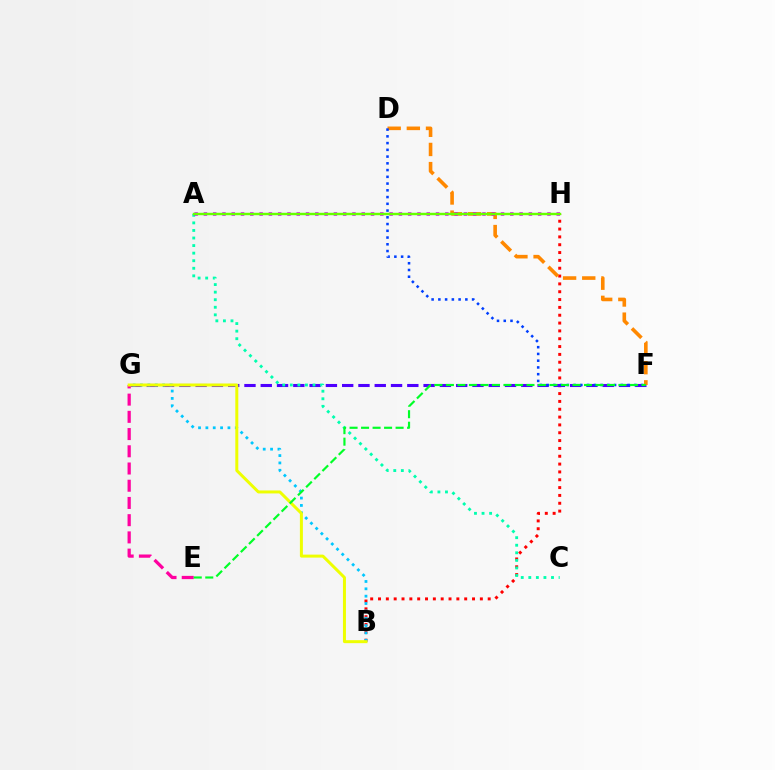{('B', 'H'): [{'color': '#ff0000', 'line_style': 'dotted', 'thickness': 2.13}], ('F', 'G'): [{'color': '#4f00ff', 'line_style': 'dashed', 'thickness': 2.21}], ('B', 'G'): [{'color': '#00c7ff', 'line_style': 'dotted', 'thickness': 2.0}, {'color': '#eeff00', 'line_style': 'solid', 'thickness': 2.15}], ('E', 'G'): [{'color': '#ff00a0', 'line_style': 'dashed', 'thickness': 2.34}], ('D', 'F'): [{'color': '#ff8800', 'line_style': 'dashed', 'thickness': 2.6}, {'color': '#003fff', 'line_style': 'dotted', 'thickness': 1.83}], ('A', 'C'): [{'color': '#00ffaf', 'line_style': 'dotted', 'thickness': 2.06}], ('E', 'F'): [{'color': '#00ff27', 'line_style': 'dashed', 'thickness': 1.56}], ('A', 'H'): [{'color': '#d600ff', 'line_style': 'dotted', 'thickness': 2.52}, {'color': '#66ff00', 'line_style': 'solid', 'thickness': 1.76}]}